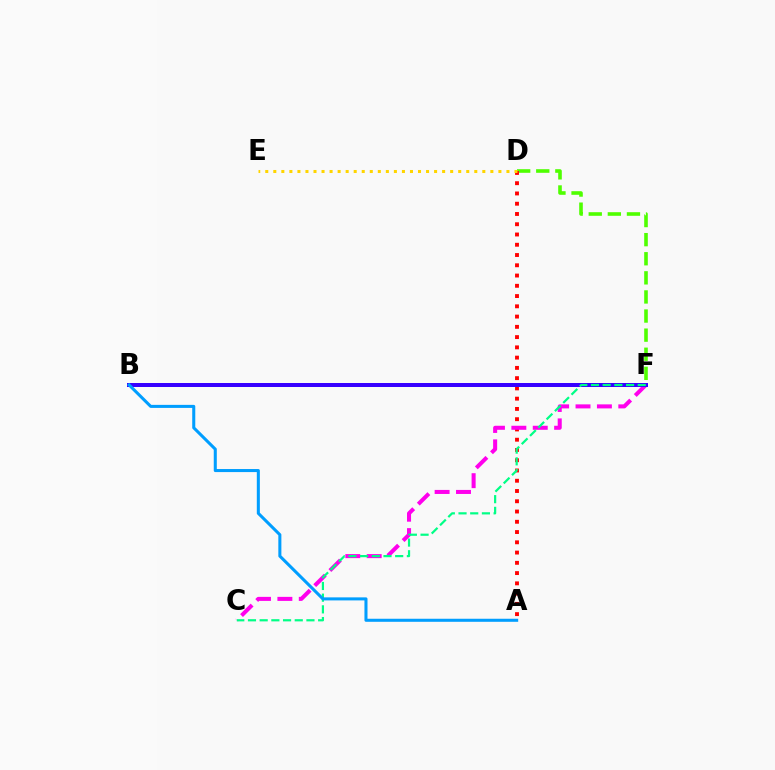{('D', 'F'): [{'color': '#4fff00', 'line_style': 'dashed', 'thickness': 2.59}], ('A', 'D'): [{'color': '#ff0000', 'line_style': 'dotted', 'thickness': 2.79}], ('C', 'F'): [{'color': '#ff00ed', 'line_style': 'dashed', 'thickness': 2.91}, {'color': '#00ff86', 'line_style': 'dashed', 'thickness': 1.59}], ('B', 'F'): [{'color': '#3700ff', 'line_style': 'solid', 'thickness': 2.88}], ('D', 'E'): [{'color': '#ffd500', 'line_style': 'dotted', 'thickness': 2.18}], ('A', 'B'): [{'color': '#009eff', 'line_style': 'solid', 'thickness': 2.19}]}